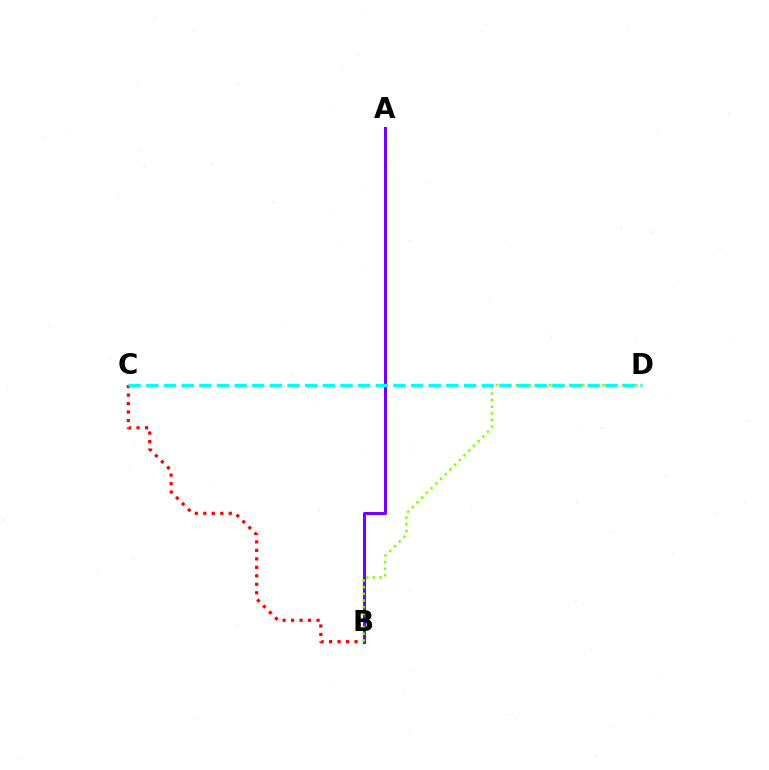{('B', 'C'): [{'color': '#ff0000', 'line_style': 'dotted', 'thickness': 2.3}], ('A', 'B'): [{'color': '#7200ff', 'line_style': 'solid', 'thickness': 2.19}], ('B', 'D'): [{'color': '#84ff00', 'line_style': 'dotted', 'thickness': 1.81}], ('C', 'D'): [{'color': '#00fff6', 'line_style': 'dashed', 'thickness': 2.4}]}